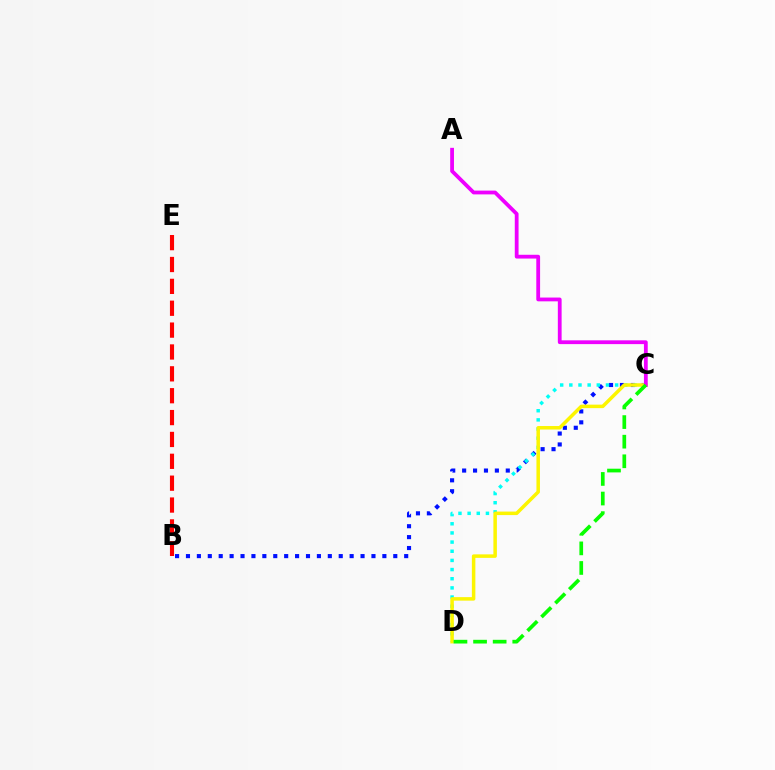{('B', 'C'): [{'color': '#0010ff', 'line_style': 'dotted', 'thickness': 2.96}], ('C', 'D'): [{'color': '#00fff6', 'line_style': 'dotted', 'thickness': 2.49}, {'color': '#fcf500', 'line_style': 'solid', 'thickness': 2.53}, {'color': '#08ff00', 'line_style': 'dashed', 'thickness': 2.66}], ('B', 'E'): [{'color': '#ff0000', 'line_style': 'dashed', 'thickness': 2.97}], ('A', 'C'): [{'color': '#ee00ff', 'line_style': 'solid', 'thickness': 2.73}]}